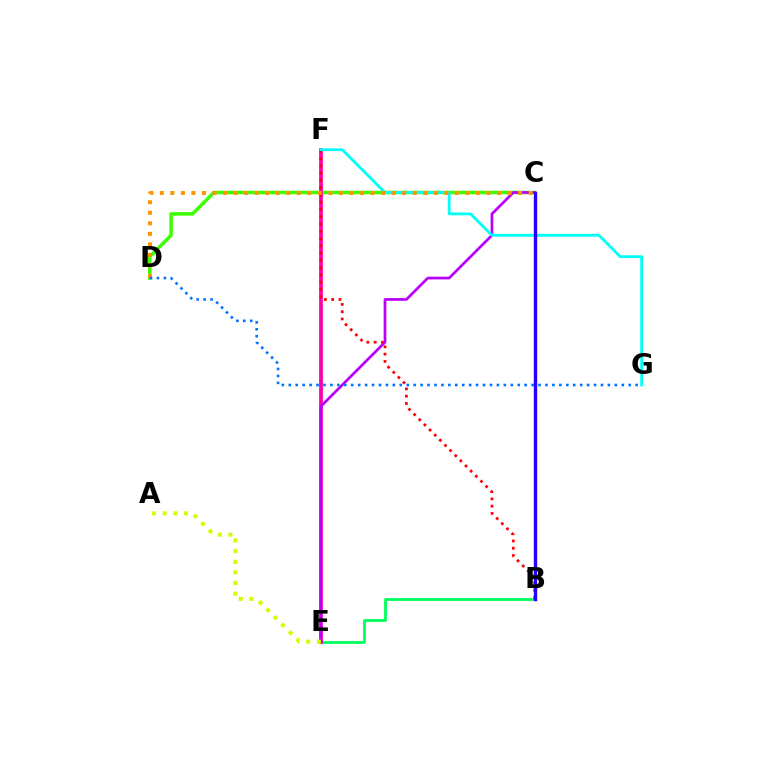{('C', 'D'): [{'color': '#3dff00', 'line_style': 'solid', 'thickness': 2.52}, {'color': '#ff9400', 'line_style': 'dotted', 'thickness': 2.86}], ('B', 'E'): [{'color': '#00ff5c', 'line_style': 'solid', 'thickness': 2.01}], ('E', 'F'): [{'color': '#ff00ac', 'line_style': 'solid', 'thickness': 2.69}], ('C', 'E'): [{'color': '#b900ff', 'line_style': 'solid', 'thickness': 1.96}], ('B', 'F'): [{'color': '#ff0000', 'line_style': 'dotted', 'thickness': 1.98}], ('F', 'G'): [{'color': '#00fff6', 'line_style': 'solid', 'thickness': 2.02}], ('A', 'E'): [{'color': '#d1ff00', 'line_style': 'dotted', 'thickness': 2.89}], ('D', 'G'): [{'color': '#0074ff', 'line_style': 'dotted', 'thickness': 1.88}], ('B', 'C'): [{'color': '#2500ff', 'line_style': 'solid', 'thickness': 2.44}]}